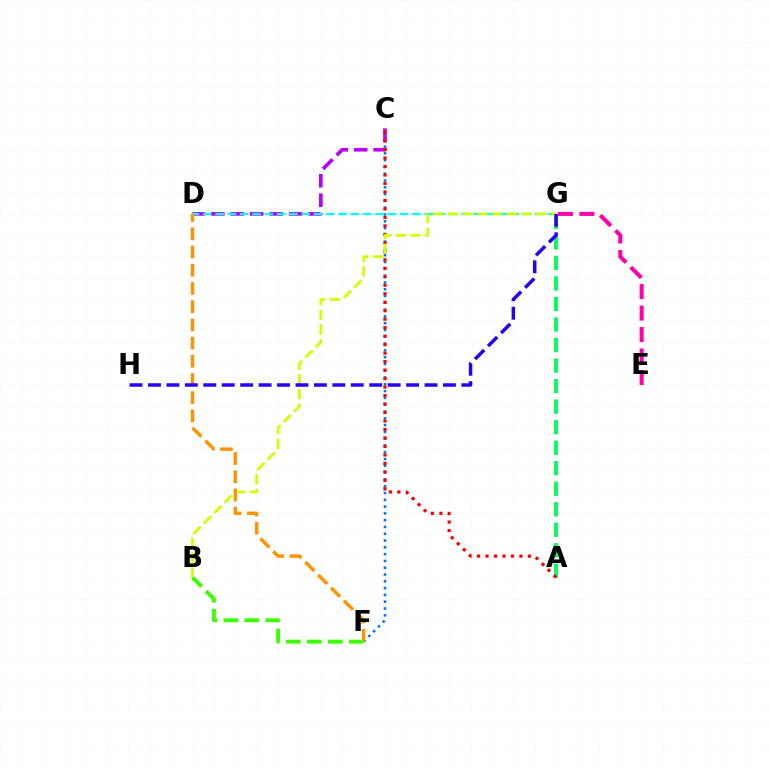{('A', 'G'): [{'color': '#00ff5c', 'line_style': 'dashed', 'thickness': 2.79}], ('C', 'F'): [{'color': '#0074ff', 'line_style': 'dotted', 'thickness': 1.85}], ('C', 'D'): [{'color': '#b900ff', 'line_style': 'dashed', 'thickness': 2.64}], ('A', 'C'): [{'color': '#ff0000', 'line_style': 'dotted', 'thickness': 2.3}], ('D', 'G'): [{'color': '#00fff6', 'line_style': 'dashed', 'thickness': 1.67}], ('B', 'G'): [{'color': '#d1ff00', 'line_style': 'dashed', 'thickness': 2.0}], ('D', 'F'): [{'color': '#ff9400', 'line_style': 'dashed', 'thickness': 2.47}], ('E', 'G'): [{'color': '#ff00ac', 'line_style': 'dashed', 'thickness': 2.92}], ('B', 'F'): [{'color': '#3dff00', 'line_style': 'dashed', 'thickness': 2.85}], ('G', 'H'): [{'color': '#2500ff', 'line_style': 'dashed', 'thickness': 2.5}]}